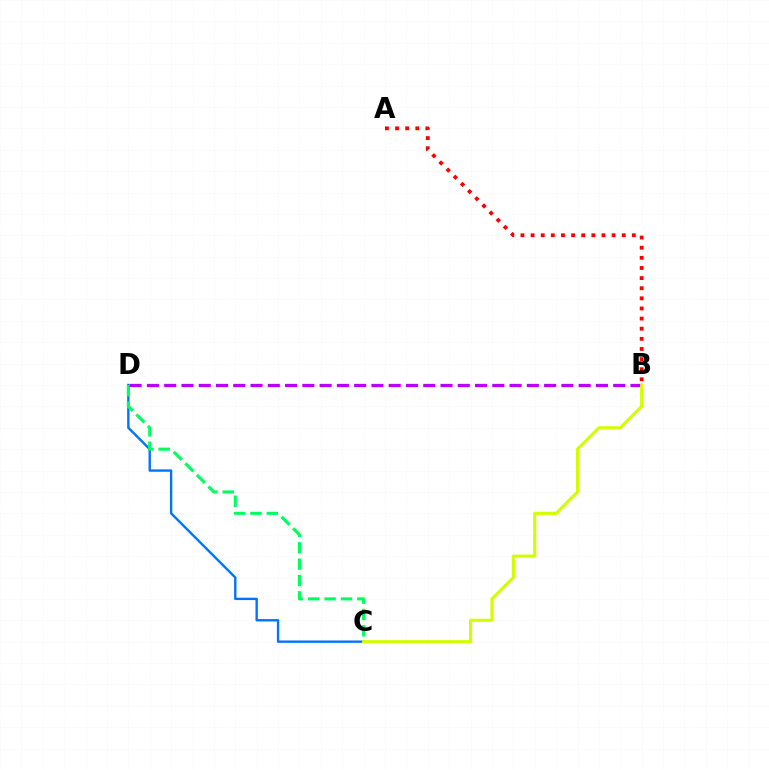{('C', 'D'): [{'color': '#0074ff', 'line_style': 'solid', 'thickness': 1.71}, {'color': '#00ff5c', 'line_style': 'dashed', 'thickness': 2.22}], ('A', 'B'): [{'color': '#ff0000', 'line_style': 'dotted', 'thickness': 2.75}], ('B', 'D'): [{'color': '#b900ff', 'line_style': 'dashed', 'thickness': 2.35}], ('B', 'C'): [{'color': '#d1ff00', 'line_style': 'solid', 'thickness': 2.24}]}